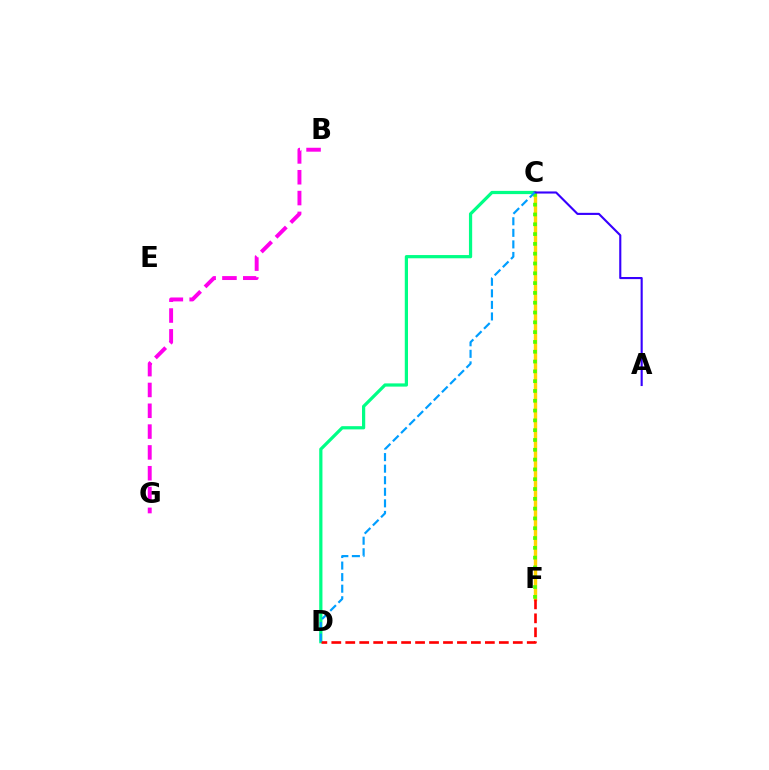{('C', 'D'): [{'color': '#00ff86', 'line_style': 'solid', 'thickness': 2.32}, {'color': '#009eff', 'line_style': 'dashed', 'thickness': 1.57}], ('C', 'F'): [{'color': '#ffd500', 'line_style': 'solid', 'thickness': 2.45}, {'color': '#4fff00', 'line_style': 'dotted', 'thickness': 2.66}], ('B', 'G'): [{'color': '#ff00ed', 'line_style': 'dashed', 'thickness': 2.83}], ('D', 'F'): [{'color': '#ff0000', 'line_style': 'dashed', 'thickness': 1.9}], ('A', 'C'): [{'color': '#3700ff', 'line_style': 'solid', 'thickness': 1.53}]}